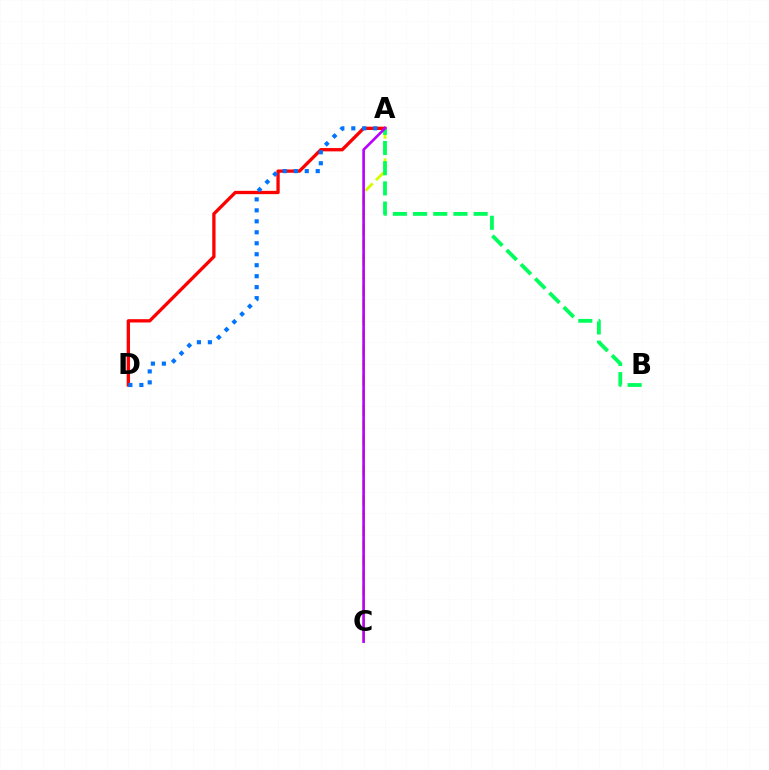{('A', 'D'): [{'color': '#ff0000', 'line_style': 'solid', 'thickness': 2.38}, {'color': '#0074ff', 'line_style': 'dotted', 'thickness': 2.98}], ('A', 'C'): [{'color': '#d1ff00', 'line_style': 'dashed', 'thickness': 2.04}, {'color': '#b900ff', 'line_style': 'solid', 'thickness': 1.89}], ('A', 'B'): [{'color': '#00ff5c', 'line_style': 'dashed', 'thickness': 2.74}]}